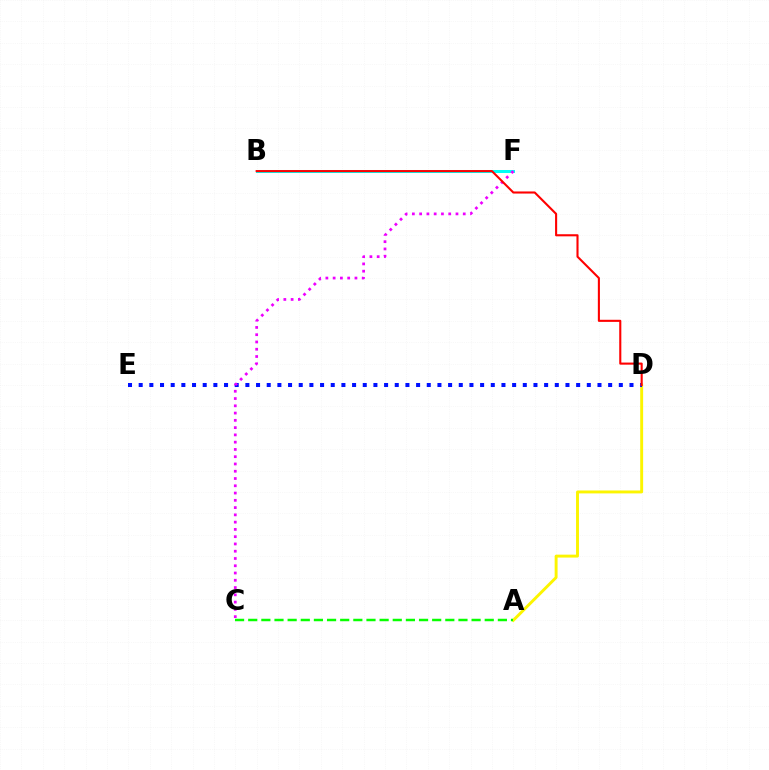{('A', 'D'): [{'color': '#fcf500', 'line_style': 'solid', 'thickness': 2.1}], ('A', 'C'): [{'color': '#08ff00', 'line_style': 'dashed', 'thickness': 1.79}], ('B', 'F'): [{'color': '#00fff6', 'line_style': 'solid', 'thickness': 2.16}], ('D', 'E'): [{'color': '#0010ff', 'line_style': 'dotted', 'thickness': 2.9}], ('C', 'F'): [{'color': '#ee00ff', 'line_style': 'dotted', 'thickness': 1.98}], ('B', 'D'): [{'color': '#ff0000', 'line_style': 'solid', 'thickness': 1.51}]}